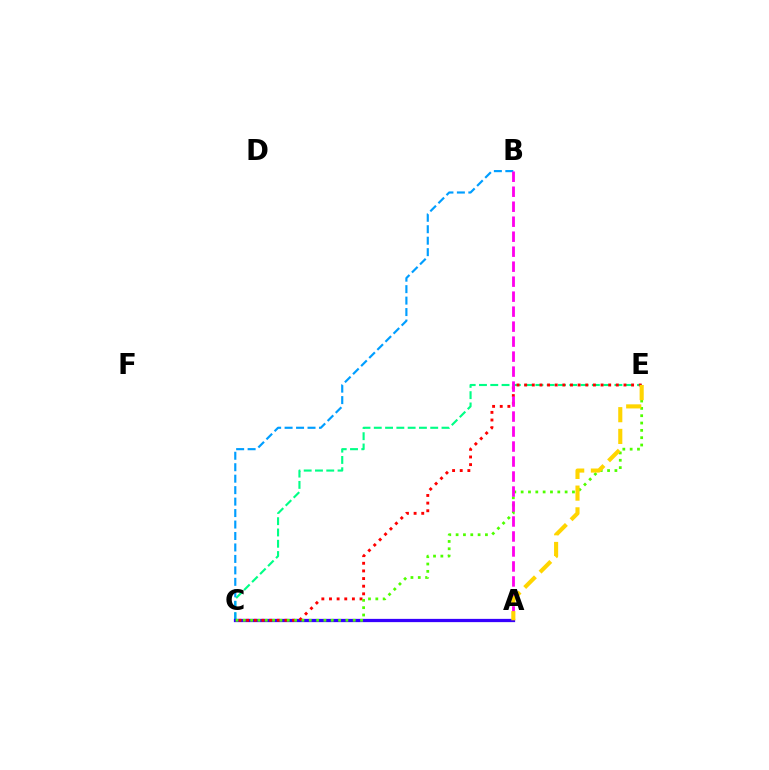{('C', 'E'): [{'color': '#00ff86', 'line_style': 'dashed', 'thickness': 1.53}, {'color': '#ff0000', 'line_style': 'dotted', 'thickness': 2.08}, {'color': '#4fff00', 'line_style': 'dotted', 'thickness': 1.99}], ('B', 'C'): [{'color': '#009eff', 'line_style': 'dashed', 'thickness': 1.56}], ('A', 'C'): [{'color': '#3700ff', 'line_style': 'solid', 'thickness': 2.35}], ('A', 'B'): [{'color': '#ff00ed', 'line_style': 'dashed', 'thickness': 2.04}], ('A', 'E'): [{'color': '#ffd500', 'line_style': 'dashed', 'thickness': 2.95}]}